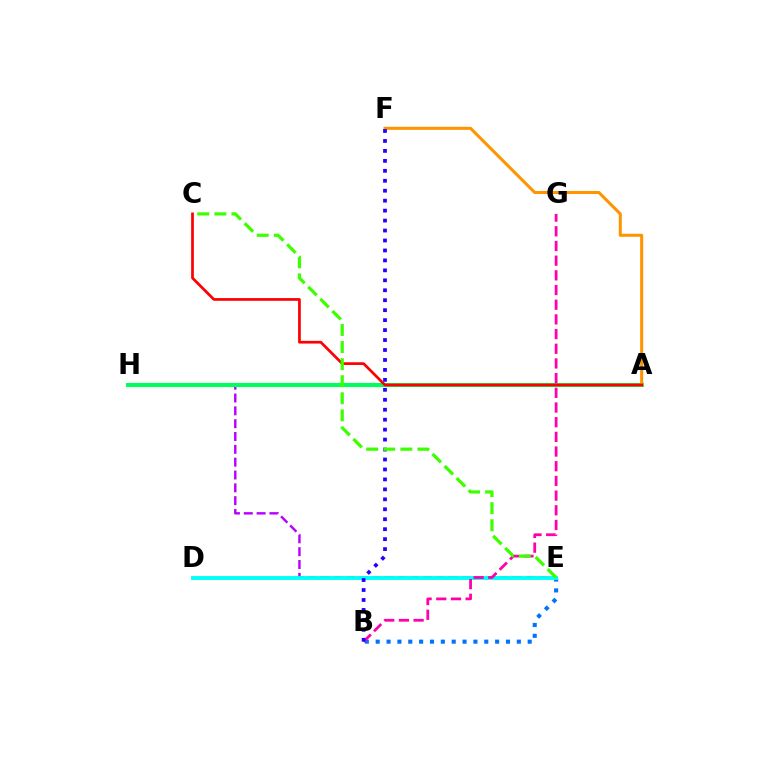{('B', 'E'): [{'color': '#0074ff', 'line_style': 'dotted', 'thickness': 2.95}], ('A', 'H'): [{'color': '#d1ff00', 'line_style': 'solid', 'thickness': 2.7}, {'color': '#00ff5c', 'line_style': 'solid', 'thickness': 2.96}], ('E', 'H'): [{'color': '#b900ff', 'line_style': 'dashed', 'thickness': 1.74}], ('A', 'F'): [{'color': '#ff9400', 'line_style': 'solid', 'thickness': 2.19}], ('D', 'E'): [{'color': '#00fff6', 'line_style': 'solid', 'thickness': 2.78}], ('A', 'C'): [{'color': '#ff0000', 'line_style': 'solid', 'thickness': 1.96}], ('B', 'G'): [{'color': '#ff00ac', 'line_style': 'dashed', 'thickness': 1.99}], ('B', 'F'): [{'color': '#2500ff', 'line_style': 'dotted', 'thickness': 2.7}], ('C', 'E'): [{'color': '#3dff00', 'line_style': 'dashed', 'thickness': 2.32}]}